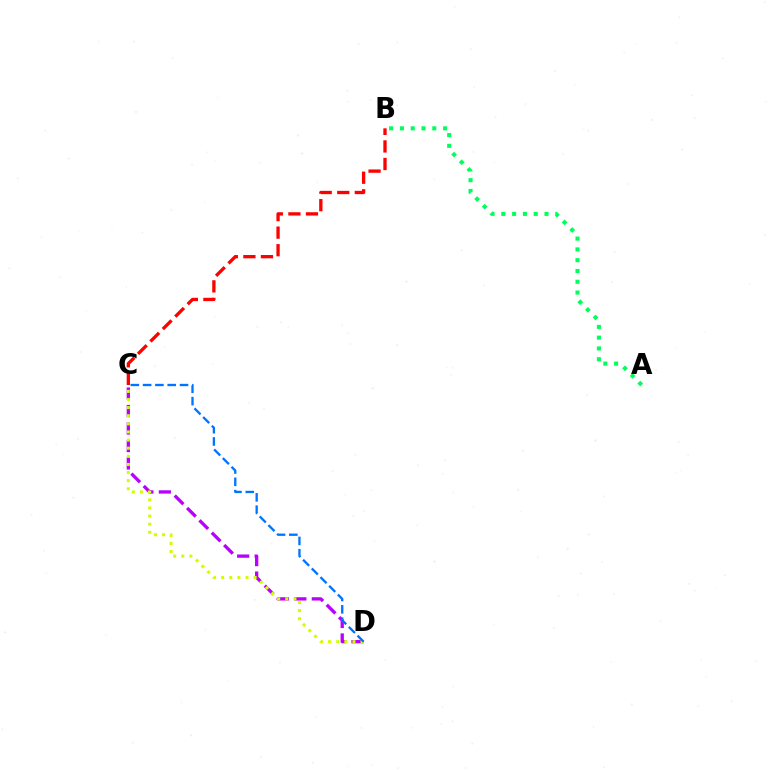{('C', 'D'): [{'color': '#b900ff', 'line_style': 'dashed', 'thickness': 2.38}, {'color': '#d1ff00', 'line_style': 'dotted', 'thickness': 2.21}, {'color': '#0074ff', 'line_style': 'dashed', 'thickness': 1.67}], ('A', 'B'): [{'color': '#00ff5c', 'line_style': 'dotted', 'thickness': 2.93}], ('B', 'C'): [{'color': '#ff0000', 'line_style': 'dashed', 'thickness': 2.39}]}